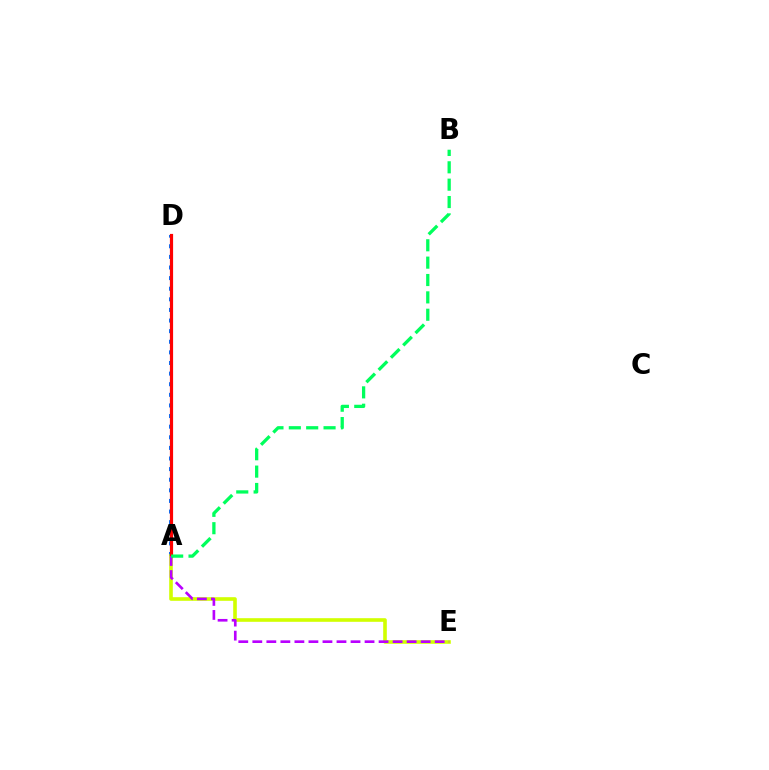{('A', 'D'): [{'color': '#0074ff', 'line_style': 'dotted', 'thickness': 2.88}, {'color': '#ff0000', 'line_style': 'solid', 'thickness': 2.3}], ('A', 'E'): [{'color': '#d1ff00', 'line_style': 'solid', 'thickness': 2.61}, {'color': '#b900ff', 'line_style': 'dashed', 'thickness': 1.91}], ('A', 'B'): [{'color': '#00ff5c', 'line_style': 'dashed', 'thickness': 2.36}]}